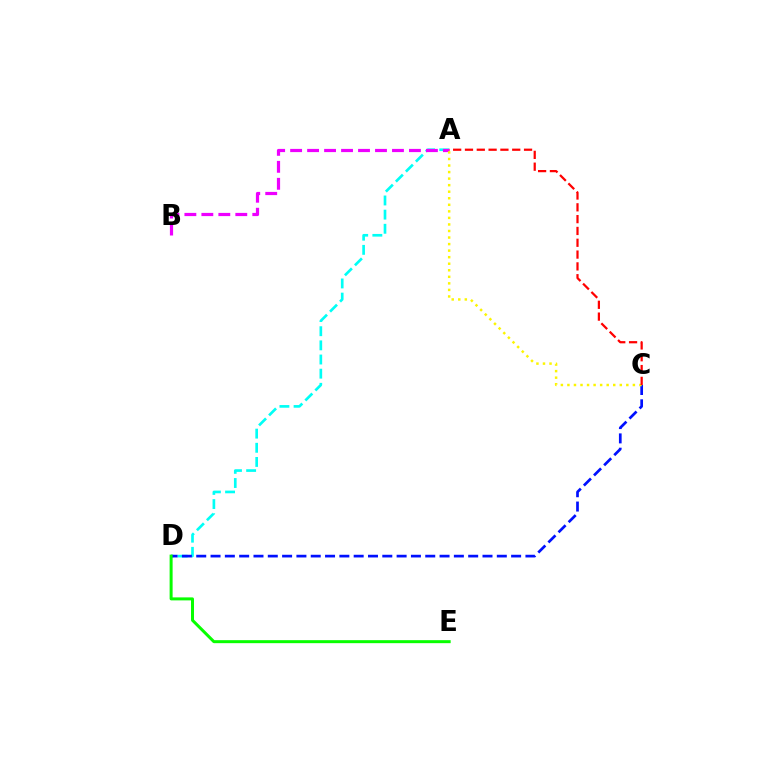{('A', 'D'): [{'color': '#00fff6', 'line_style': 'dashed', 'thickness': 1.92}], ('C', 'D'): [{'color': '#0010ff', 'line_style': 'dashed', 'thickness': 1.94}], ('A', 'B'): [{'color': '#ee00ff', 'line_style': 'dashed', 'thickness': 2.31}], ('A', 'C'): [{'color': '#fcf500', 'line_style': 'dotted', 'thickness': 1.78}, {'color': '#ff0000', 'line_style': 'dashed', 'thickness': 1.61}], ('D', 'E'): [{'color': '#08ff00', 'line_style': 'solid', 'thickness': 2.16}]}